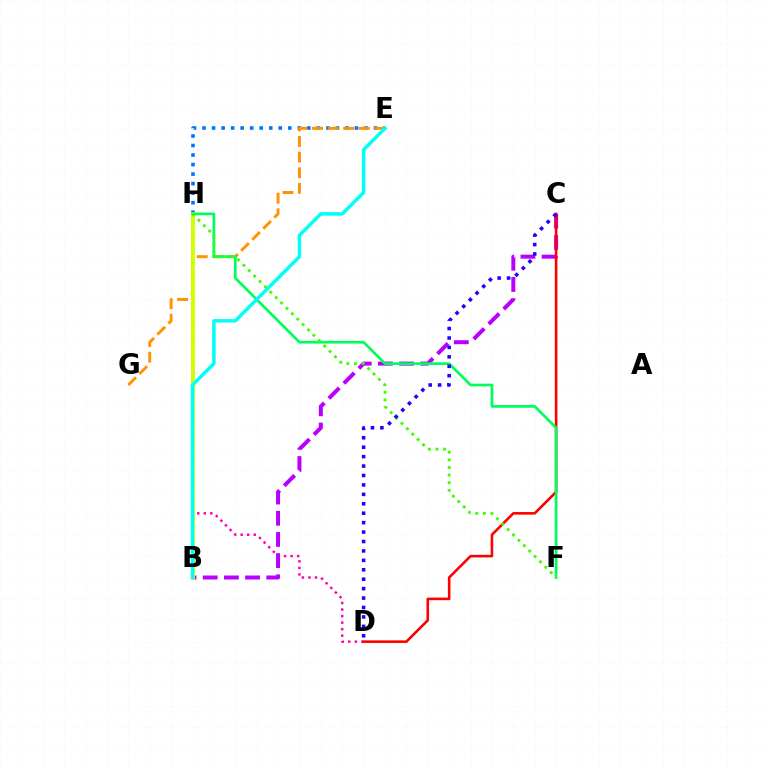{('E', 'H'): [{'color': '#0074ff', 'line_style': 'dotted', 'thickness': 2.59}], ('D', 'H'): [{'color': '#ff00ac', 'line_style': 'dotted', 'thickness': 1.78}], ('B', 'C'): [{'color': '#b900ff', 'line_style': 'dashed', 'thickness': 2.88}], ('E', 'G'): [{'color': '#ff9400', 'line_style': 'dashed', 'thickness': 2.12}], ('B', 'H'): [{'color': '#d1ff00', 'line_style': 'solid', 'thickness': 2.8}], ('C', 'D'): [{'color': '#ff0000', 'line_style': 'solid', 'thickness': 1.86}, {'color': '#2500ff', 'line_style': 'dotted', 'thickness': 2.56}], ('F', 'H'): [{'color': '#00ff5c', 'line_style': 'solid', 'thickness': 1.95}, {'color': '#3dff00', 'line_style': 'dotted', 'thickness': 2.07}], ('B', 'E'): [{'color': '#00fff6', 'line_style': 'solid', 'thickness': 2.5}]}